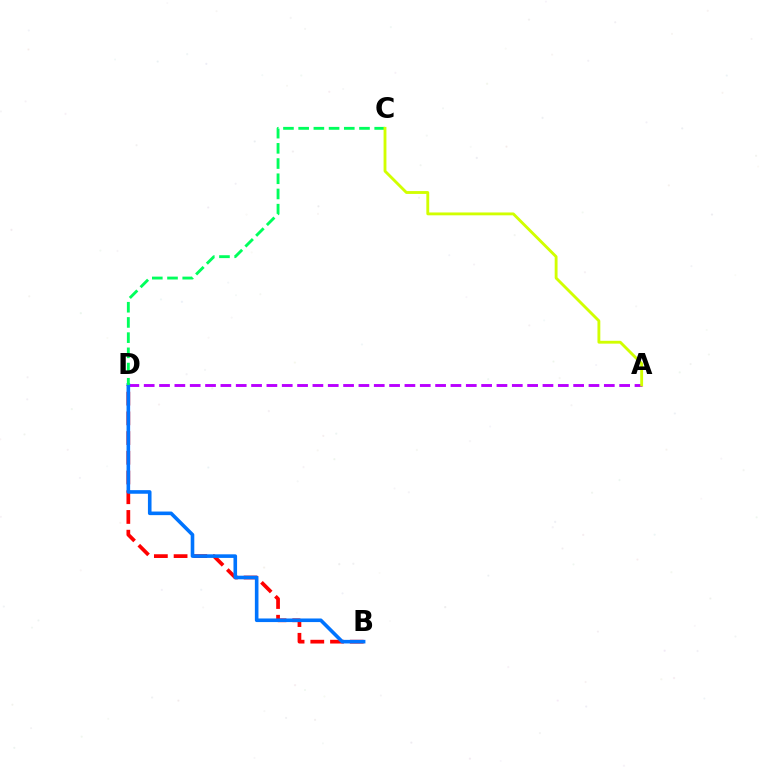{('B', 'D'): [{'color': '#ff0000', 'line_style': 'dashed', 'thickness': 2.68}, {'color': '#0074ff', 'line_style': 'solid', 'thickness': 2.59}], ('A', 'D'): [{'color': '#b900ff', 'line_style': 'dashed', 'thickness': 2.08}], ('C', 'D'): [{'color': '#00ff5c', 'line_style': 'dashed', 'thickness': 2.07}], ('A', 'C'): [{'color': '#d1ff00', 'line_style': 'solid', 'thickness': 2.05}]}